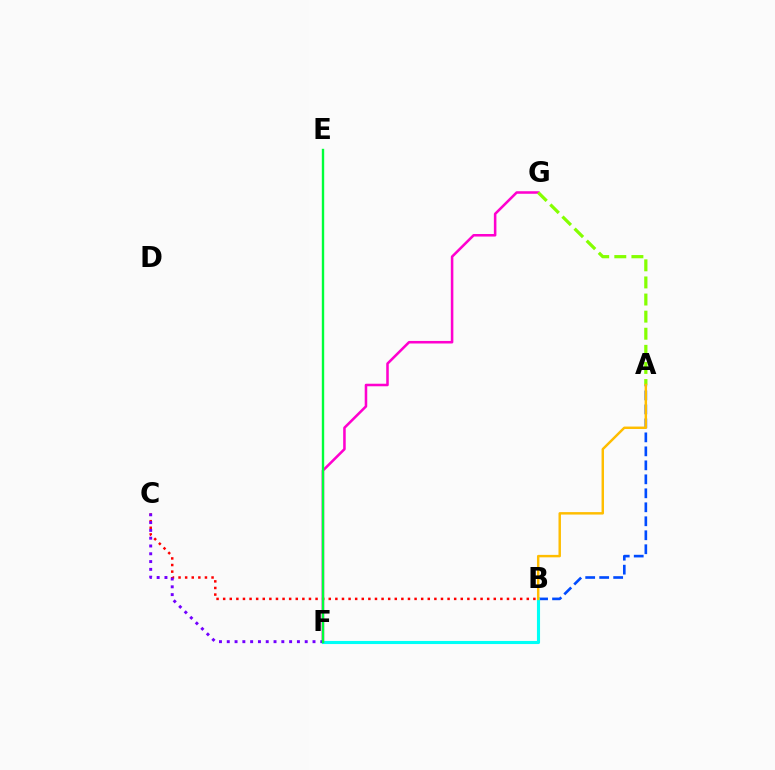{('A', 'B'): [{'color': '#004bff', 'line_style': 'dashed', 'thickness': 1.9}, {'color': '#ffbd00', 'line_style': 'solid', 'thickness': 1.77}], ('B', 'F'): [{'color': '#00fff6', 'line_style': 'solid', 'thickness': 2.23}], ('F', 'G'): [{'color': '#ff00cf', 'line_style': 'solid', 'thickness': 1.84}], ('B', 'C'): [{'color': '#ff0000', 'line_style': 'dotted', 'thickness': 1.79}], ('C', 'F'): [{'color': '#7200ff', 'line_style': 'dotted', 'thickness': 2.12}], ('A', 'G'): [{'color': '#84ff00', 'line_style': 'dashed', 'thickness': 2.32}], ('E', 'F'): [{'color': '#00ff39', 'line_style': 'solid', 'thickness': 1.71}]}